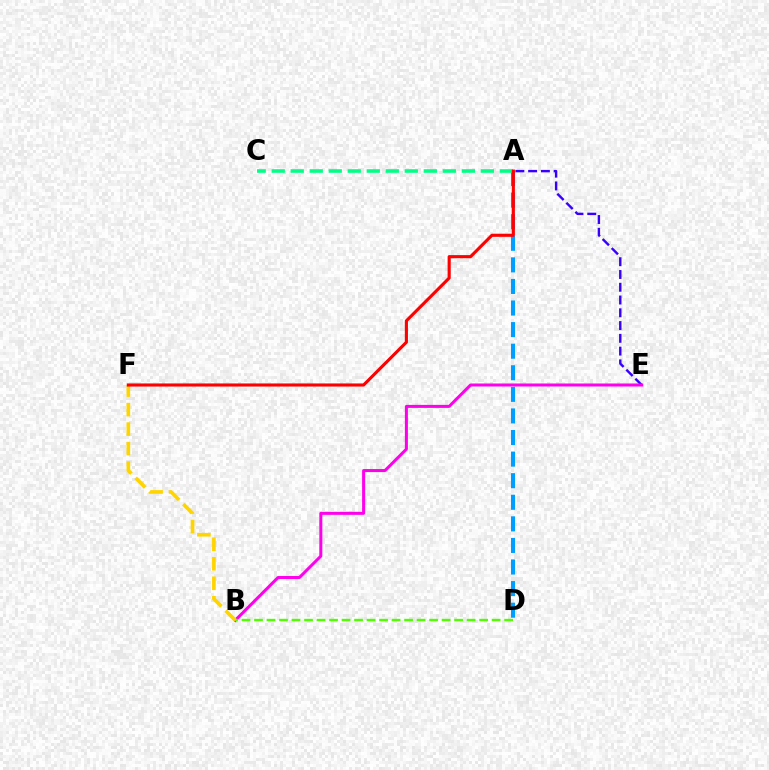{('A', 'D'): [{'color': '#009eff', 'line_style': 'dashed', 'thickness': 2.93}], ('A', 'C'): [{'color': '#00ff86', 'line_style': 'dashed', 'thickness': 2.58}], ('A', 'E'): [{'color': '#3700ff', 'line_style': 'dashed', 'thickness': 1.73}], ('B', 'E'): [{'color': '#ff00ed', 'line_style': 'solid', 'thickness': 2.17}], ('B', 'D'): [{'color': '#4fff00', 'line_style': 'dashed', 'thickness': 1.7}], ('B', 'F'): [{'color': '#ffd500', 'line_style': 'dashed', 'thickness': 2.65}], ('A', 'F'): [{'color': '#ff0000', 'line_style': 'solid', 'thickness': 2.24}]}